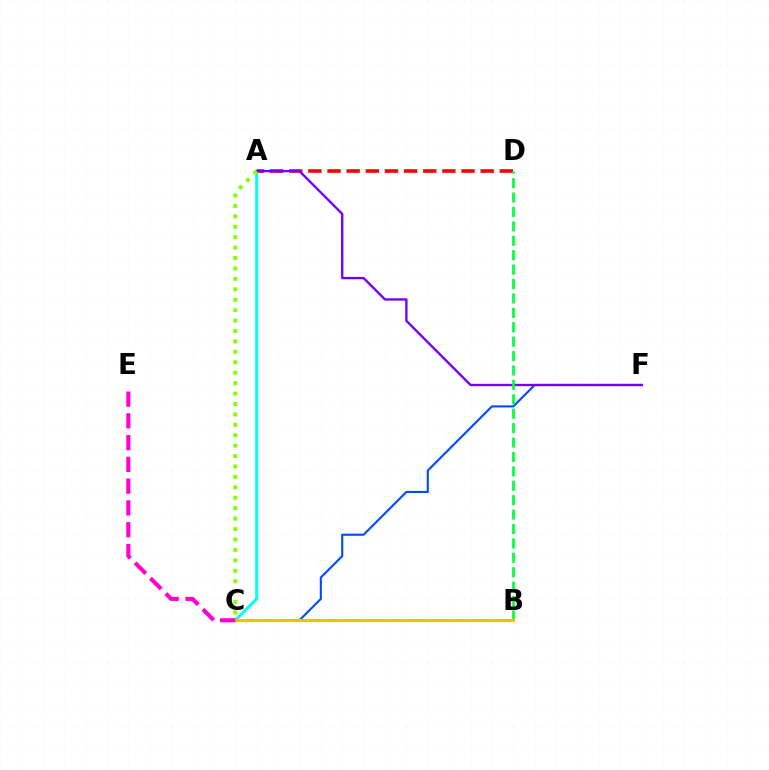{('C', 'F'): [{'color': '#004bff', 'line_style': 'solid', 'thickness': 1.52}], ('A', 'C'): [{'color': '#00fff6', 'line_style': 'solid', 'thickness': 2.17}, {'color': '#84ff00', 'line_style': 'dotted', 'thickness': 2.83}], ('A', 'D'): [{'color': '#ff0000', 'line_style': 'dashed', 'thickness': 2.6}], ('A', 'F'): [{'color': '#7200ff', 'line_style': 'solid', 'thickness': 1.69}], ('B', 'D'): [{'color': '#00ff39', 'line_style': 'dashed', 'thickness': 1.96}], ('B', 'C'): [{'color': '#ffbd00', 'line_style': 'solid', 'thickness': 2.27}], ('C', 'E'): [{'color': '#ff00cf', 'line_style': 'dashed', 'thickness': 2.96}]}